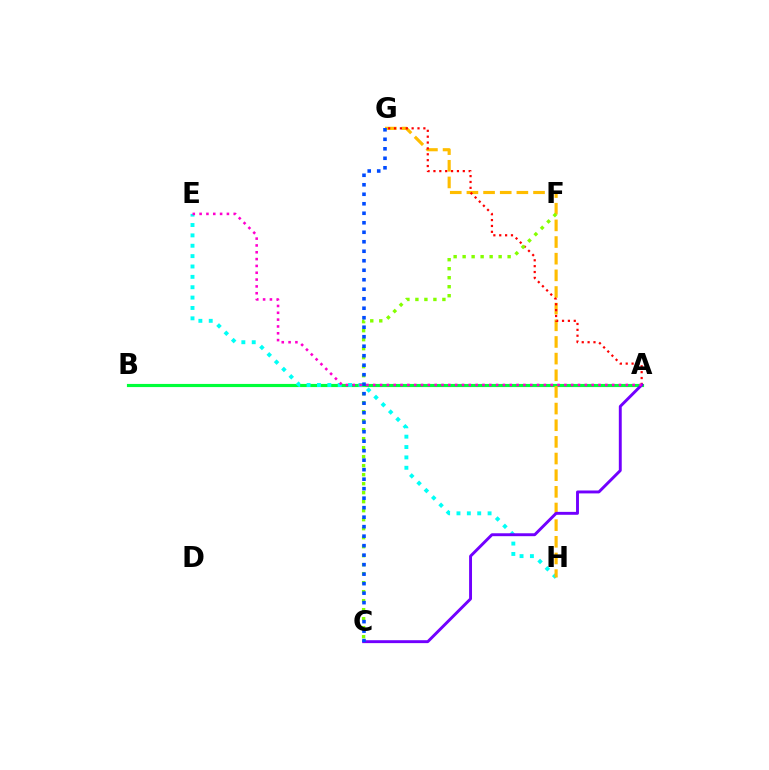{('A', 'B'): [{'color': '#00ff39', 'line_style': 'solid', 'thickness': 2.26}], ('E', 'H'): [{'color': '#00fff6', 'line_style': 'dotted', 'thickness': 2.82}], ('G', 'H'): [{'color': '#ffbd00', 'line_style': 'dashed', 'thickness': 2.26}], ('A', 'G'): [{'color': '#ff0000', 'line_style': 'dotted', 'thickness': 1.6}], ('C', 'F'): [{'color': '#84ff00', 'line_style': 'dotted', 'thickness': 2.45}], ('A', 'C'): [{'color': '#7200ff', 'line_style': 'solid', 'thickness': 2.1}], ('C', 'G'): [{'color': '#004bff', 'line_style': 'dotted', 'thickness': 2.58}], ('A', 'E'): [{'color': '#ff00cf', 'line_style': 'dotted', 'thickness': 1.85}]}